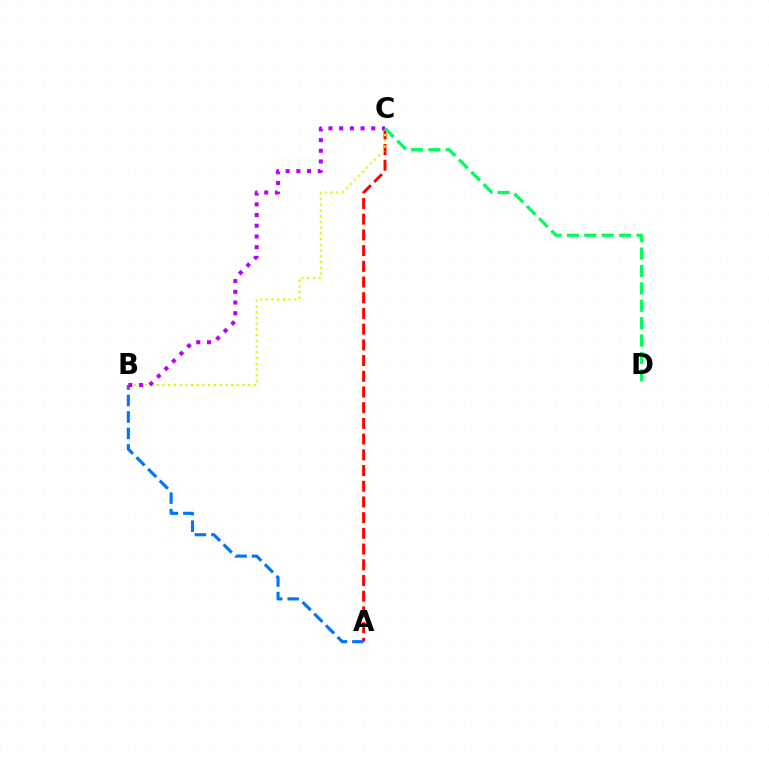{('A', 'C'): [{'color': '#ff0000', 'line_style': 'dashed', 'thickness': 2.13}], ('A', 'B'): [{'color': '#0074ff', 'line_style': 'dashed', 'thickness': 2.24}], ('B', 'C'): [{'color': '#d1ff00', 'line_style': 'dotted', 'thickness': 1.55}, {'color': '#b900ff', 'line_style': 'dotted', 'thickness': 2.91}], ('C', 'D'): [{'color': '#00ff5c', 'line_style': 'dashed', 'thickness': 2.36}]}